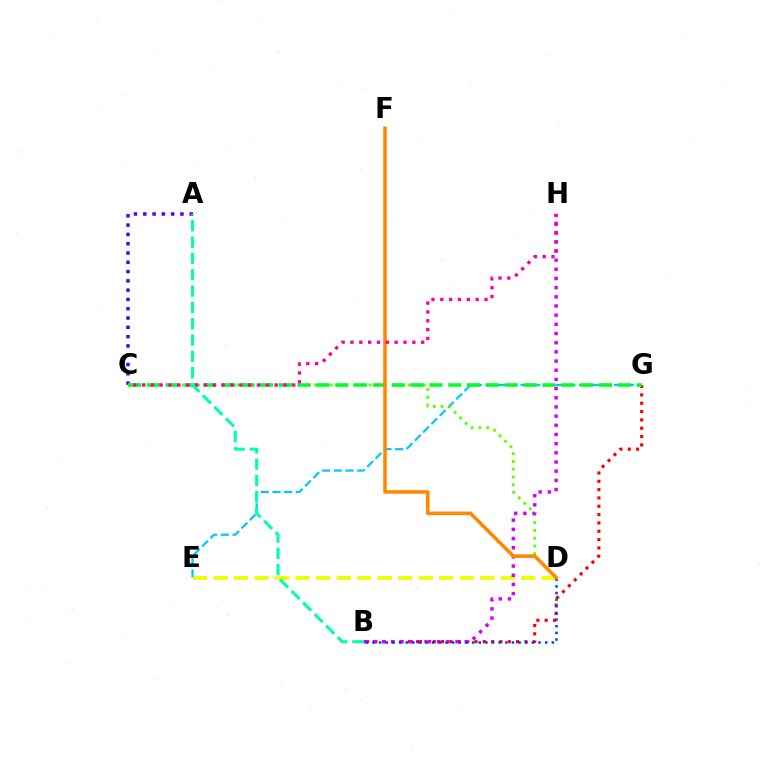{('D', 'E'): [{'color': '#eeff00', 'line_style': 'dashed', 'thickness': 2.79}], ('E', 'G'): [{'color': '#00c7ff', 'line_style': 'dashed', 'thickness': 1.59}], ('C', 'D'): [{'color': '#66ff00', 'line_style': 'dotted', 'thickness': 2.12}], ('B', 'G'): [{'color': '#ff0000', 'line_style': 'dotted', 'thickness': 2.26}], ('A', 'C'): [{'color': '#4f00ff', 'line_style': 'dotted', 'thickness': 2.52}], ('B', 'H'): [{'color': '#d600ff', 'line_style': 'dotted', 'thickness': 2.49}], ('C', 'G'): [{'color': '#00ff27', 'line_style': 'dashed', 'thickness': 2.56}], ('B', 'D'): [{'color': '#003fff', 'line_style': 'dotted', 'thickness': 1.8}], ('D', 'F'): [{'color': '#ff8800', 'line_style': 'solid', 'thickness': 2.57}], ('C', 'H'): [{'color': '#ff00a0', 'line_style': 'dotted', 'thickness': 2.4}], ('A', 'B'): [{'color': '#00ffaf', 'line_style': 'dashed', 'thickness': 2.22}]}